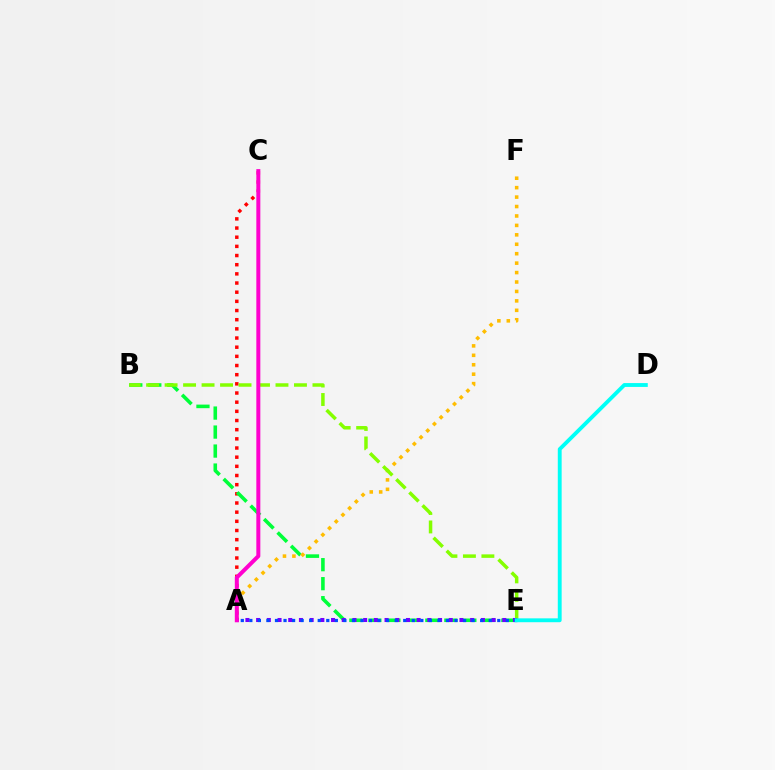{('A', 'C'): [{'color': '#ff0000', 'line_style': 'dotted', 'thickness': 2.49}, {'color': '#ff00cf', 'line_style': 'solid', 'thickness': 2.88}], ('B', 'E'): [{'color': '#00ff39', 'line_style': 'dashed', 'thickness': 2.58}, {'color': '#84ff00', 'line_style': 'dashed', 'thickness': 2.51}], ('A', 'F'): [{'color': '#ffbd00', 'line_style': 'dotted', 'thickness': 2.56}], ('A', 'E'): [{'color': '#7200ff', 'line_style': 'dotted', 'thickness': 2.91}, {'color': '#004bff', 'line_style': 'dotted', 'thickness': 2.32}], ('D', 'E'): [{'color': '#00fff6', 'line_style': 'solid', 'thickness': 2.78}]}